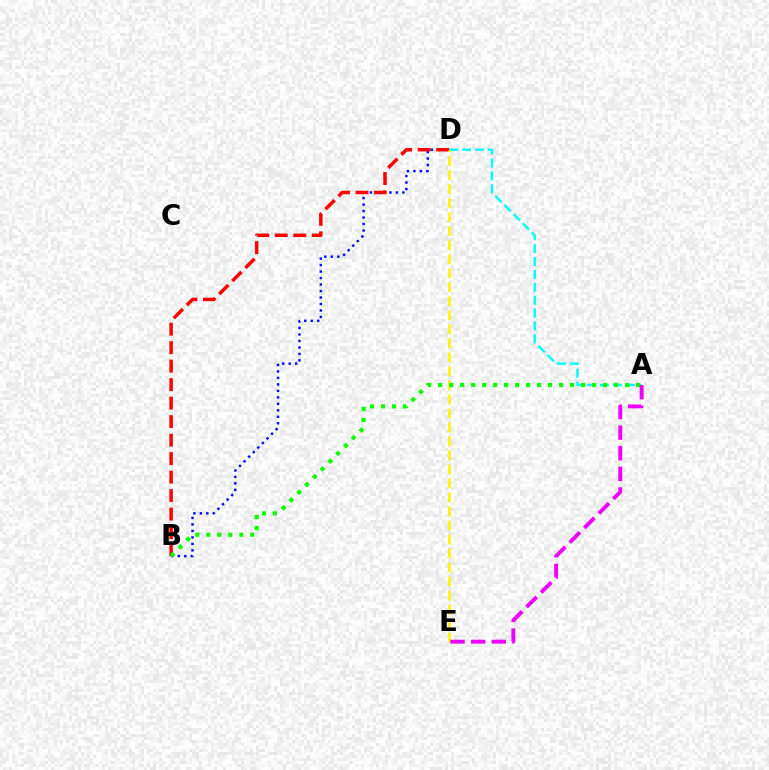{('B', 'D'): [{'color': '#0010ff', 'line_style': 'dotted', 'thickness': 1.76}, {'color': '#ff0000', 'line_style': 'dashed', 'thickness': 2.51}], ('A', 'D'): [{'color': '#00fff6', 'line_style': 'dashed', 'thickness': 1.75}], ('D', 'E'): [{'color': '#fcf500', 'line_style': 'dashed', 'thickness': 1.9}], ('A', 'B'): [{'color': '#08ff00', 'line_style': 'dotted', 'thickness': 2.99}], ('A', 'E'): [{'color': '#ee00ff', 'line_style': 'dashed', 'thickness': 2.8}]}